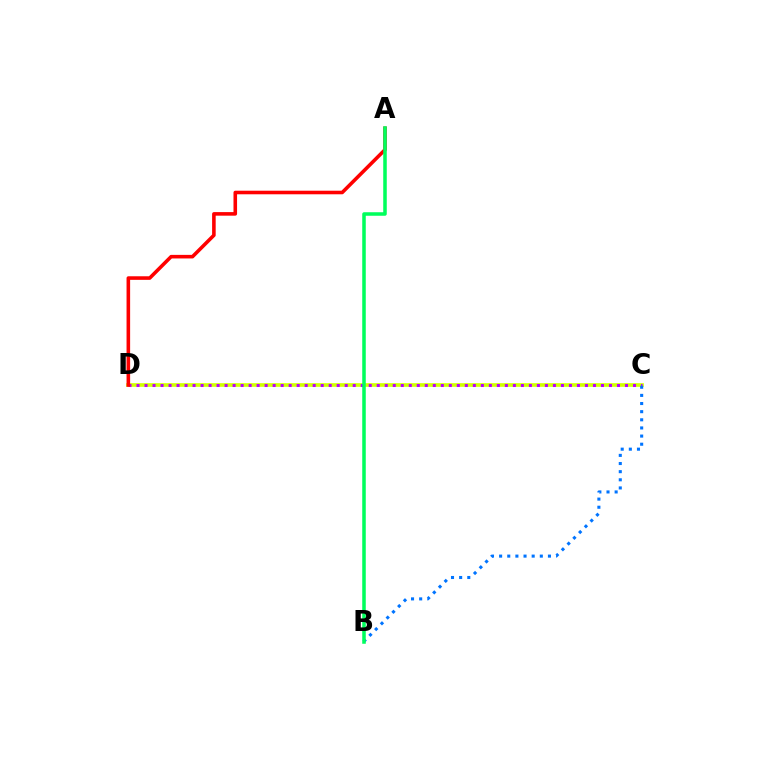{('C', 'D'): [{'color': '#d1ff00', 'line_style': 'solid', 'thickness': 2.62}, {'color': '#b900ff', 'line_style': 'dotted', 'thickness': 2.18}], ('B', 'C'): [{'color': '#0074ff', 'line_style': 'dotted', 'thickness': 2.21}], ('A', 'D'): [{'color': '#ff0000', 'line_style': 'solid', 'thickness': 2.58}], ('A', 'B'): [{'color': '#00ff5c', 'line_style': 'solid', 'thickness': 2.54}]}